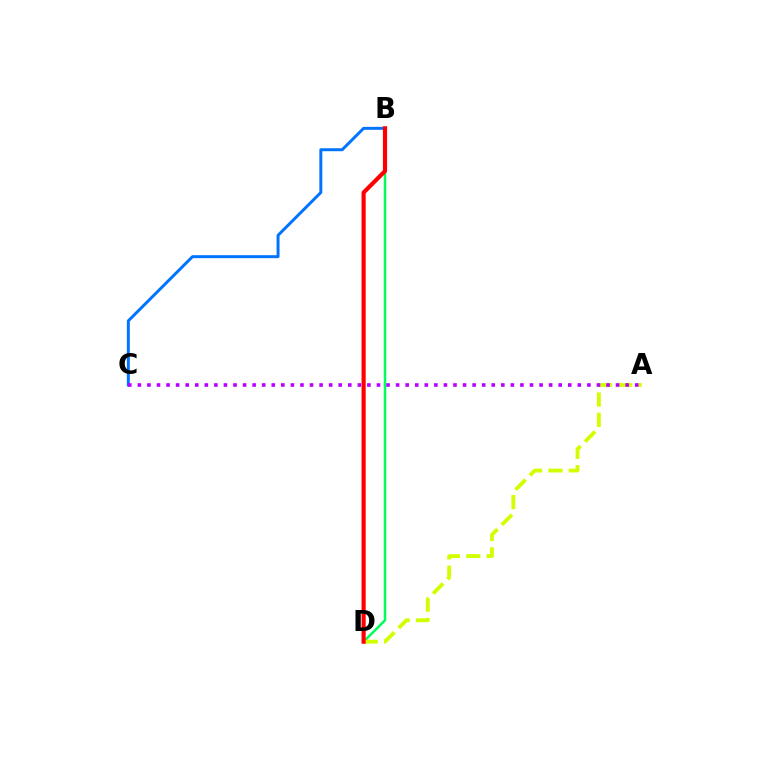{('B', 'D'): [{'color': '#00ff5c', 'line_style': 'solid', 'thickness': 1.8}, {'color': '#ff0000', 'line_style': 'solid', 'thickness': 2.99}], ('A', 'D'): [{'color': '#d1ff00', 'line_style': 'dashed', 'thickness': 2.77}], ('B', 'C'): [{'color': '#0074ff', 'line_style': 'solid', 'thickness': 2.13}], ('A', 'C'): [{'color': '#b900ff', 'line_style': 'dotted', 'thickness': 2.6}]}